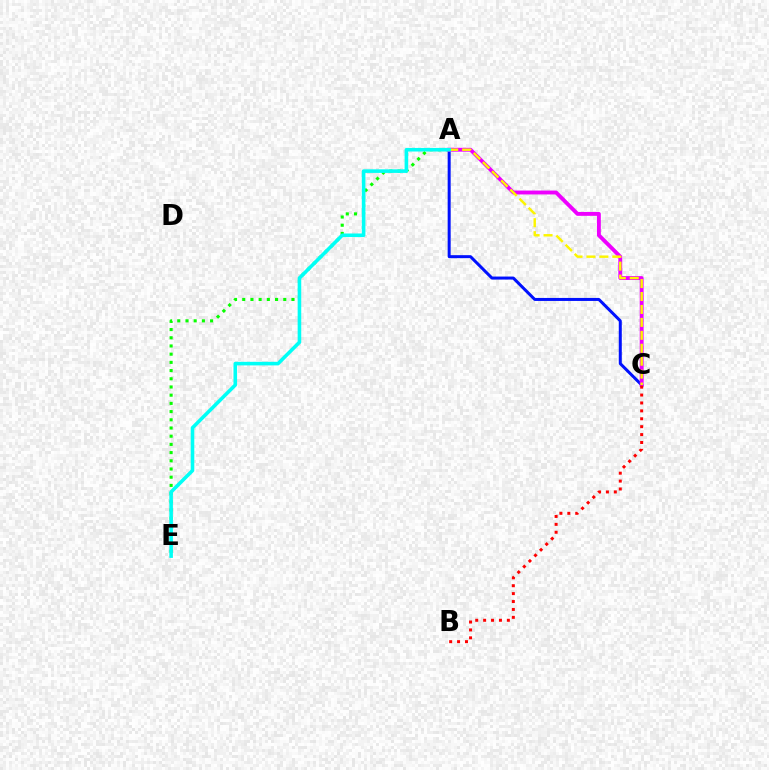{('A', 'C'): [{'color': '#0010ff', 'line_style': 'solid', 'thickness': 2.16}, {'color': '#ee00ff', 'line_style': 'solid', 'thickness': 2.8}, {'color': '#fcf500', 'line_style': 'dashed', 'thickness': 1.76}], ('A', 'E'): [{'color': '#08ff00', 'line_style': 'dotted', 'thickness': 2.23}, {'color': '#00fff6', 'line_style': 'solid', 'thickness': 2.58}], ('B', 'C'): [{'color': '#ff0000', 'line_style': 'dotted', 'thickness': 2.15}]}